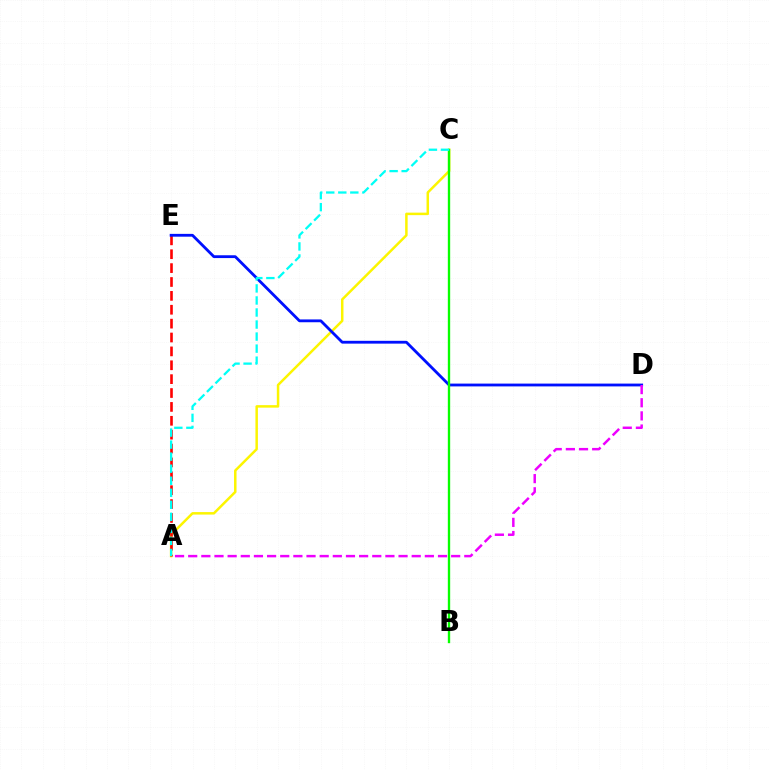{('A', 'C'): [{'color': '#fcf500', 'line_style': 'solid', 'thickness': 1.8}, {'color': '#00fff6', 'line_style': 'dashed', 'thickness': 1.64}], ('A', 'E'): [{'color': '#ff0000', 'line_style': 'dashed', 'thickness': 1.89}], ('D', 'E'): [{'color': '#0010ff', 'line_style': 'solid', 'thickness': 2.03}], ('B', 'C'): [{'color': '#08ff00', 'line_style': 'solid', 'thickness': 1.69}], ('A', 'D'): [{'color': '#ee00ff', 'line_style': 'dashed', 'thickness': 1.79}]}